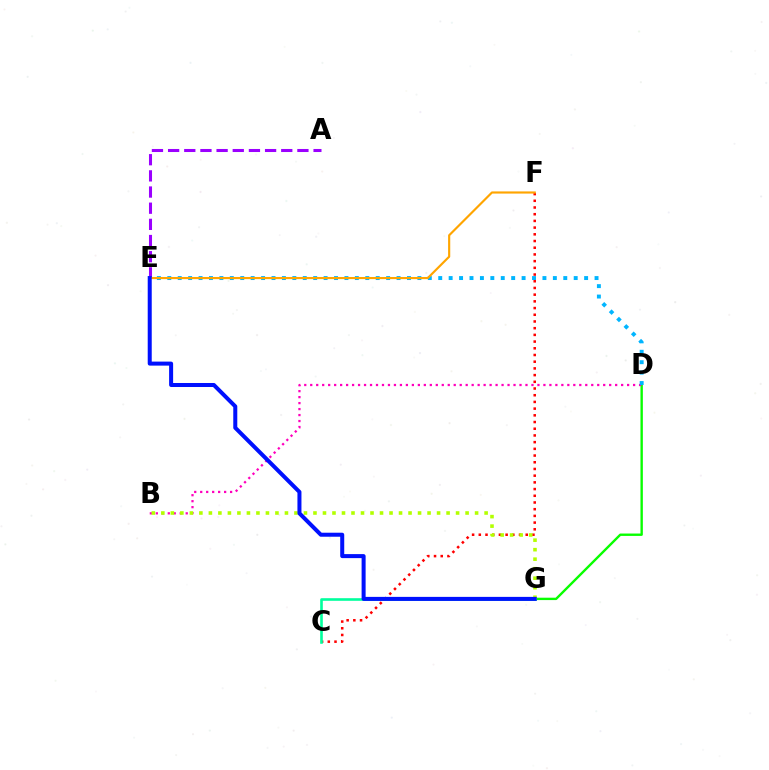{('A', 'E'): [{'color': '#9b00ff', 'line_style': 'dashed', 'thickness': 2.2}], ('D', 'G'): [{'color': '#08ff00', 'line_style': 'solid', 'thickness': 1.71}], ('B', 'D'): [{'color': '#ff00bd', 'line_style': 'dotted', 'thickness': 1.62}], ('D', 'E'): [{'color': '#00b5ff', 'line_style': 'dotted', 'thickness': 2.83}], ('C', 'F'): [{'color': '#ff0000', 'line_style': 'dotted', 'thickness': 1.82}], ('C', 'G'): [{'color': '#00ff9d', 'line_style': 'solid', 'thickness': 1.89}], ('E', 'F'): [{'color': '#ffa500', 'line_style': 'solid', 'thickness': 1.55}], ('B', 'G'): [{'color': '#b3ff00', 'line_style': 'dotted', 'thickness': 2.58}], ('E', 'G'): [{'color': '#0010ff', 'line_style': 'solid', 'thickness': 2.89}]}